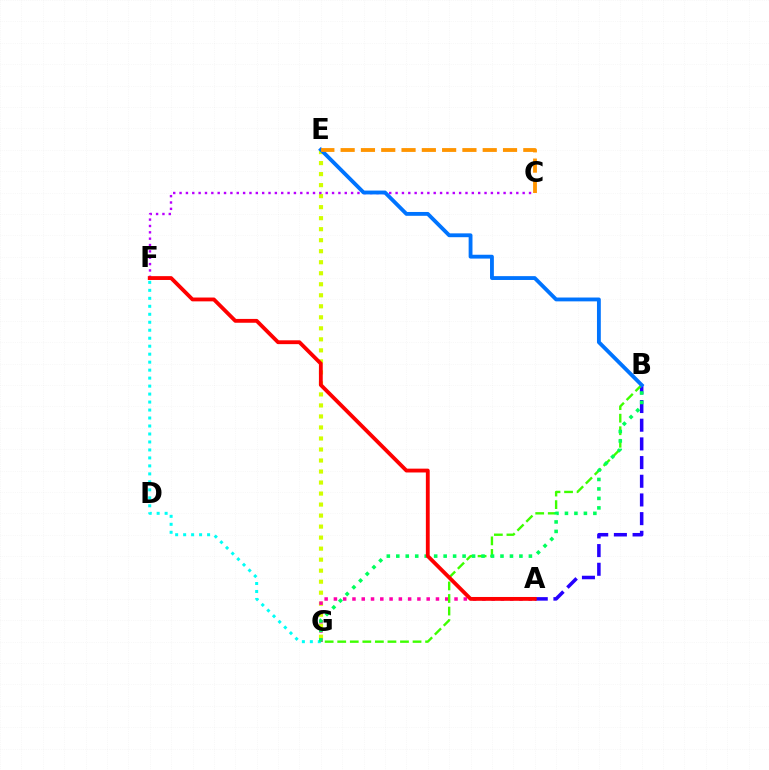{('E', 'G'): [{'color': '#d1ff00', 'line_style': 'dotted', 'thickness': 2.99}], ('A', 'G'): [{'color': '#ff00ac', 'line_style': 'dotted', 'thickness': 2.52}], ('A', 'B'): [{'color': '#2500ff', 'line_style': 'dashed', 'thickness': 2.54}], ('B', 'G'): [{'color': '#3dff00', 'line_style': 'dashed', 'thickness': 1.71}, {'color': '#00ff5c', 'line_style': 'dotted', 'thickness': 2.57}], ('C', 'F'): [{'color': '#b900ff', 'line_style': 'dotted', 'thickness': 1.73}], ('F', 'G'): [{'color': '#00fff6', 'line_style': 'dotted', 'thickness': 2.17}], ('A', 'F'): [{'color': '#ff0000', 'line_style': 'solid', 'thickness': 2.76}], ('B', 'E'): [{'color': '#0074ff', 'line_style': 'solid', 'thickness': 2.77}], ('C', 'E'): [{'color': '#ff9400', 'line_style': 'dashed', 'thickness': 2.76}]}